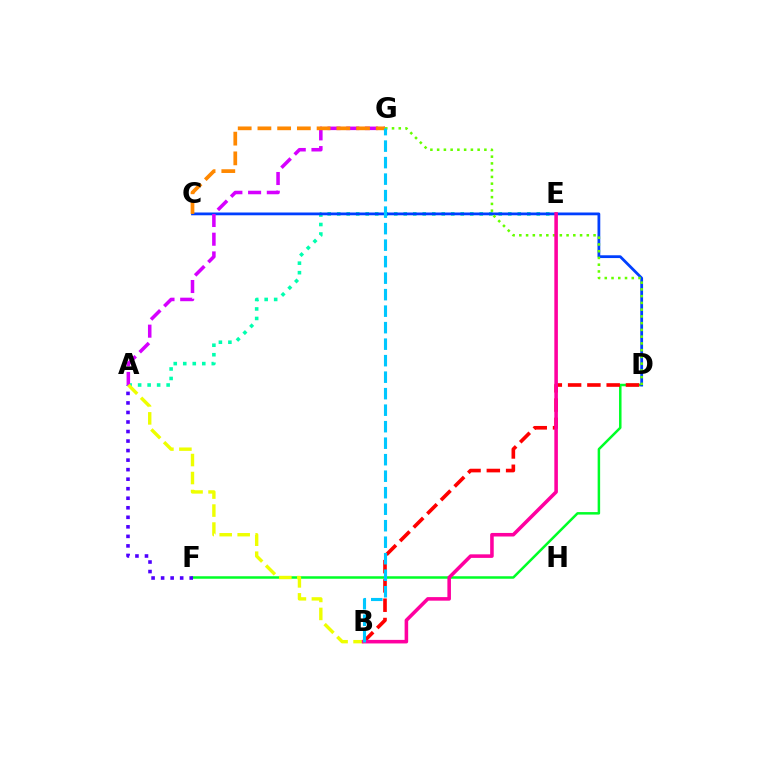{('D', 'F'): [{'color': '#00ff27', 'line_style': 'solid', 'thickness': 1.8}], ('A', 'F'): [{'color': '#4f00ff', 'line_style': 'dotted', 'thickness': 2.59}], ('A', 'E'): [{'color': '#00ffaf', 'line_style': 'dotted', 'thickness': 2.58}], ('C', 'D'): [{'color': '#003fff', 'line_style': 'solid', 'thickness': 2.0}], ('D', 'G'): [{'color': '#66ff00', 'line_style': 'dotted', 'thickness': 1.83}], ('A', 'G'): [{'color': '#d600ff', 'line_style': 'dashed', 'thickness': 2.54}], ('A', 'B'): [{'color': '#eeff00', 'line_style': 'dashed', 'thickness': 2.44}], ('C', 'G'): [{'color': '#ff8800', 'line_style': 'dashed', 'thickness': 2.68}], ('B', 'D'): [{'color': '#ff0000', 'line_style': 'dashed', 'thickness': 2.62}], ('B', 'E'): [{'color': '#ff00a0', 'line_style': 'solid', 'thickness': 2.56}], ('B', 'G'): [{'color': '#00c7ff', 'line_style': 'dashed', 'thickness': 2.24}]}